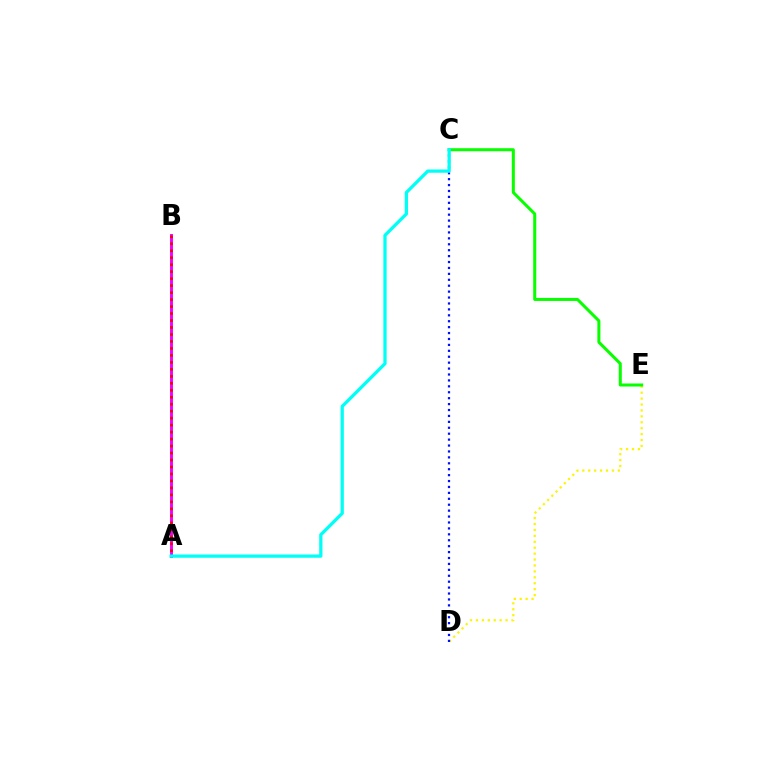{('A', 'B'): [{'color': '#ee00ff', 'line_style': 'solid', 'thickness': 2.09}, {'color': '#ff0000', 'line_style': 'dotted', 'thickness': 1.9}], ('D', 'E'): [{'color': '#fcf500', 'line_style': 'dotted', 'thickness': 1.61}], ('C', 'D'): [{'color': '#0010ff', 'line_style': 'dotted', 'thickness': 1.61}], ('C', 'E'): [{'color': '#08ff00', 'line_style': 'solid', 'thickness': 2.18}], ('A', 'C'): [{'color': '#00fff6', 'line_style': 'solid', 'thickness': 2.35}]}